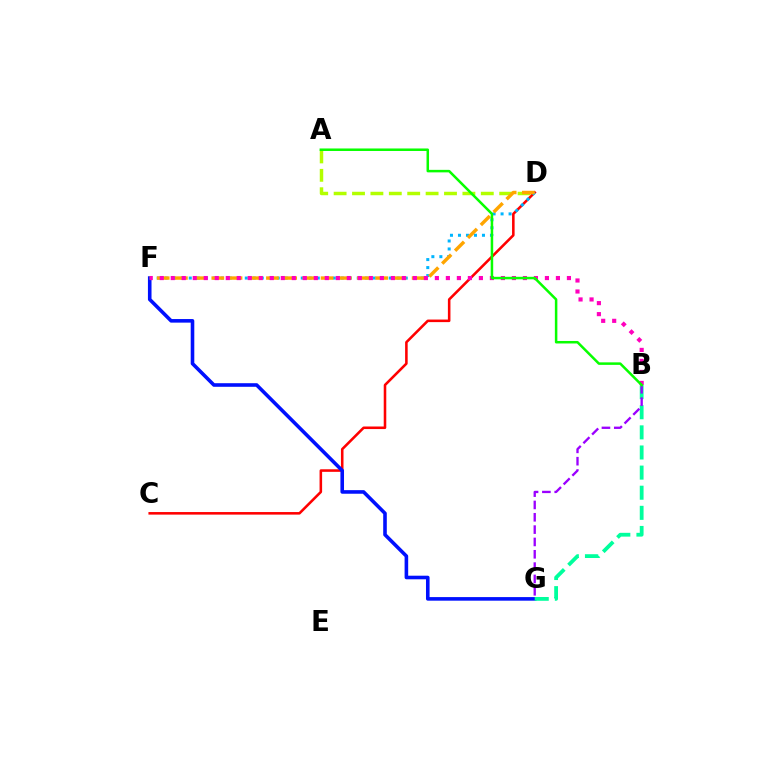{('C', 'D'): [{'color': '#ff0000', 'line_style': 'solid', 'thickness': 1.85}], ('D', 'F'): [{'color': '#00b5ff', 'line_style': 'dotted', 'thickness': 2.17}, {'color': '#ffa500', 'line_style': 'dashed', 'thickness': 2.47}], ('A', 'D'): [{'color': '#b3ff00', 'line_style': 'dashed', 'thickness': 2.5}], ('F', 'G'): [{'color': '#0010ff', 'line_style': 'solid', 'thickness': 2.59}], ('B', 'G'): [{'color': '#00ff9d', 'line_style': 'dashed', 'thickness': 2.73}, {'color': '#9b00ff', 'line_style': 'dashed', 'thickness': 1.68}], ('B', 'F'): [{'color': '#ff00bd', 'line_style': 'dotted', 'thickness': 2.99}], ('A', 'B'): [{'color': '#08ff00', 'line_style': 'solid', 'thickness': 1.81}]}